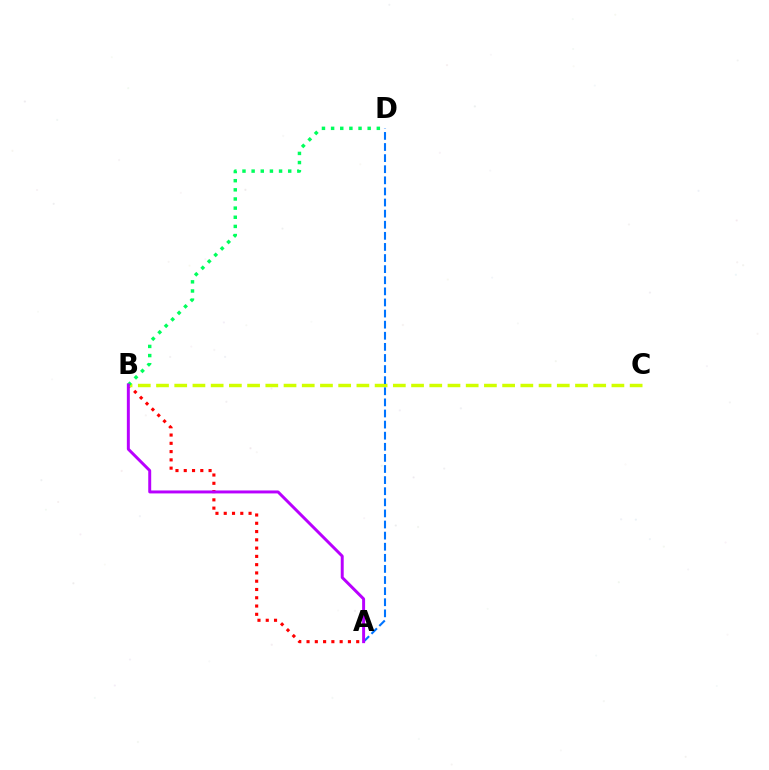{('A', 'B'): [{'color': '#ff0000', 'line_style': 'dotted', 'thickness': 2.25}, {'color': '#b900ff', 'line_style': 'solid', 'thickness': 2.13}], ('B', 'C'): [{'color': '#d1ff00', 'line_style': 'dashed', 'thickness': 2.47}], ('B', 'D'): [{'color': '#00ff5c', 'line_style': 'dotted', 'thickness': 2.48}], ('A', 'D'): [{'color': '#0074ff', 'line_style': 'dashed', 'thickness': 1.51}]}